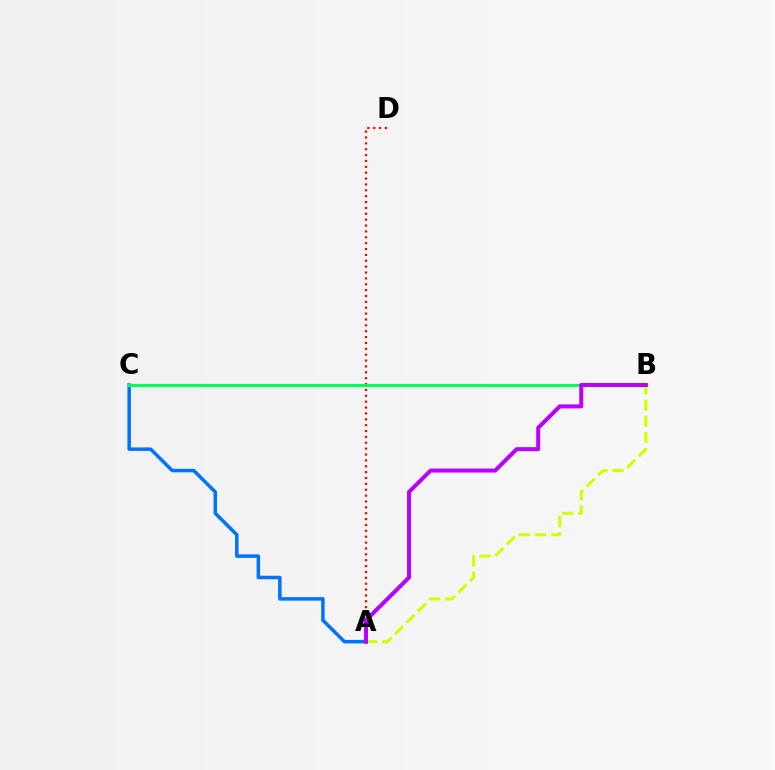{('A', 'D'): [{'color': '#ff0000', 'line_style': 'dotted', 'thickness': 1.6}], ('A', 'B'): [{'color': '#d1ff00', 'line_style': 'dashed', 'thickness': 2.19}, {'color': '#b900ff', 'line_style': 'solid', 'thickness': 2.89}], ('A', 'C'): [{'color': '#0074ff', 'line_style': 'solid', 'thickness': 2.53}], ('B', 'C'): [{'color': '#00ff5c', 'line_style': 'solid', 'thickness': 2.23}]}